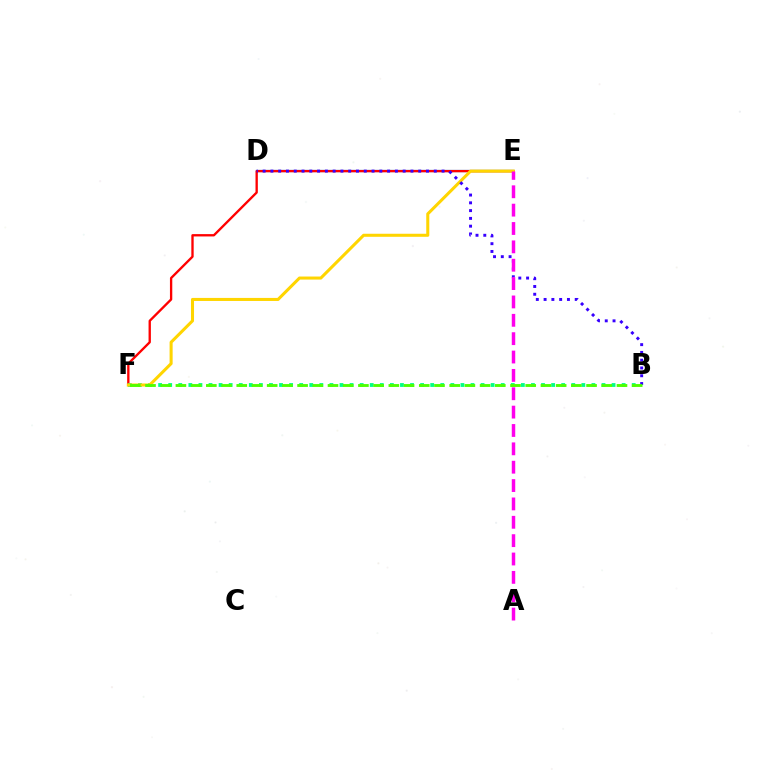{('D', 'E'): [{'color': '#009eff', 'line_style': 'solid', 'thickness': 1.6}], ('E', 'F'): [{'color': '#ff0000', 'line_style': 'solid', 'thickness': 1.68}, {'color': '#ffd500', 'line_style': 'solid', 'thickness': 2.19}], ('B', 'F'): [{'color': '#00ff86', 'line_style': 'dotted', 'thickness': 2.74}, {'color': '#4fff00', 'line_style': 'dashed', 'thickness': 2.07}], ('B', 'D'): [{'color': '#3700ff', 'line_style': 'dotted', 'thickness': 2.11}], ('A', 'E'): [{'color': '#ff00ed', 'line_style': 'dashed', 'thickness': 2.49}]}